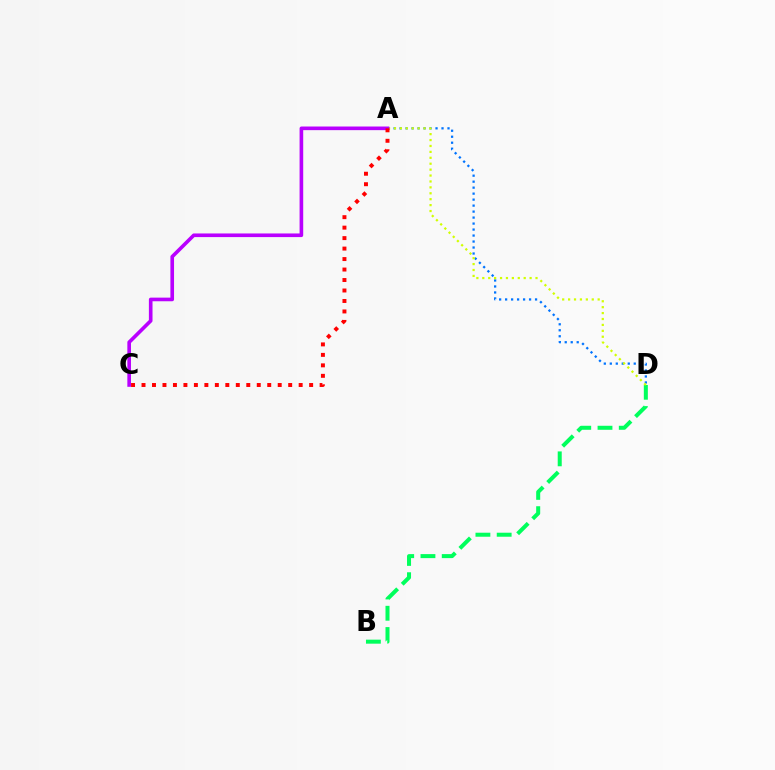{('B', 'D'): [{'color': '#00ff5c', 'line_style': 'dashed', 'thickness': 2.89}], ('A', 'D'): [{'color': '#0074ff', 'line_style': 'dotted', 'thickness': 1.63}, {'color': '#d1ff00', 'line_style': 'dotted', 'thickness': 1.61}], ('A', 'C'): [{'color': '#b900ff', 'line_style': 'solid', 'thickness': 2.62}, {'color': '#ff0000', 'line_style': 'dotted', 'thickness': 2.85}]}